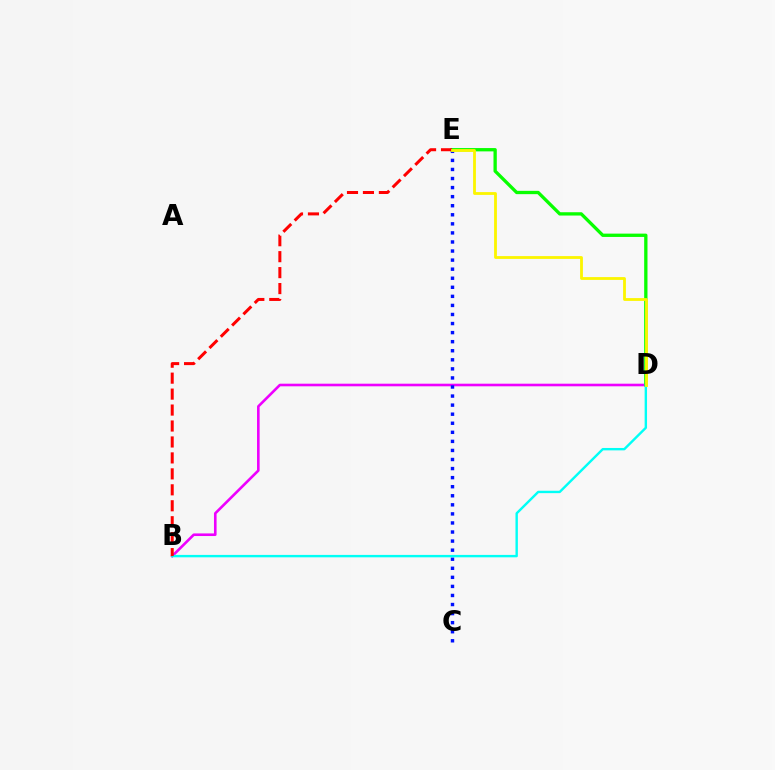{('B', 'D'): [{'color': '#ee00ff', 'line_style': 'solid', 'thickness': 1.88}, {'color': '#00fff6', 'line_style': 'solid', 'thickness': 1.73}], ('C', 'E'): [{'color': '#0010ff', 'line_style': 'dotted', 'thickness': 2.46}], ('D', 'E'): [{'color': '#08ff00', 'line_style': 'solid', 'thickness': 2.38}, {'color': '#fcf500', 'line_style': 'solid', 'thickness': 2.02}], ('B', 'E'): [{'color': '#ff0000', 'line_style': 'dashed', 'thickness': 2.17}]}